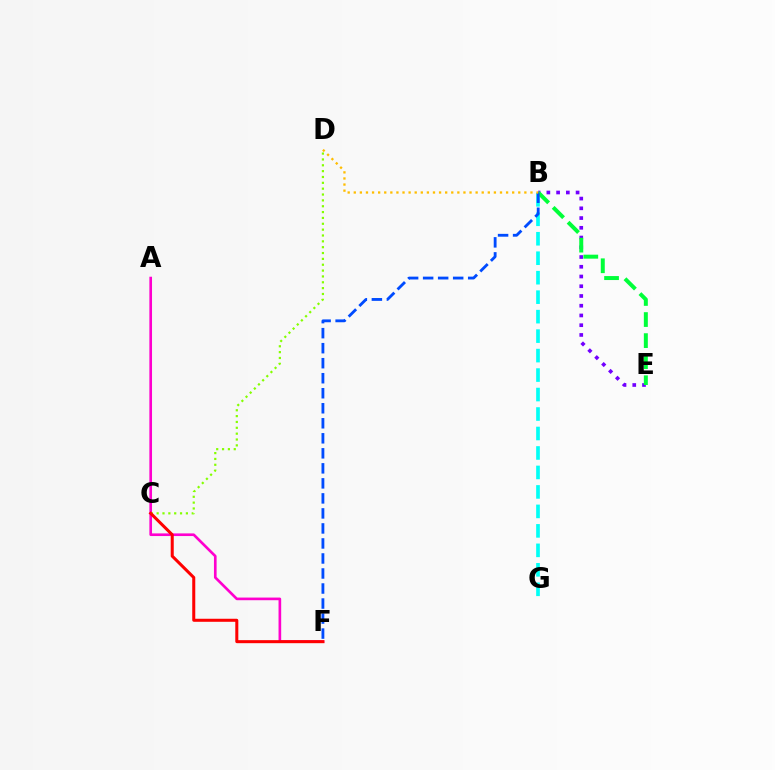{('B', 'G'): [{'color': '#00fff6', 'line_style': 'dashed', 'thickness': 2.65}], ('B', 'E'): [{'color': '#7200ff', 'line_style': 'dotted', 'thickness': 2.65}, {'color': '#00ff39', 'line_style': 'dashed', 'thickness': 2.86}], ('A', 'F'): [{'color': '#ff00cf', 'line_style': 'solid', 'thickness': 1.91}], ('C', 'D'): [{'color': '#84ff00', 'line_style': 'dotted', 'thickness': 1.59}], ('C', 'F'): [{'color': '#ff0000', 'line_style': 'solid', 'thickness': 2.18}], ('B', 'F'): [{'color': '#004bff', 'line_style': 'dashed', 'thickness': 2.04}], ('B', 'D'): [{'color': '#ffbd00', 'line_style': 'dotted', 'thickness': 1.66}]}